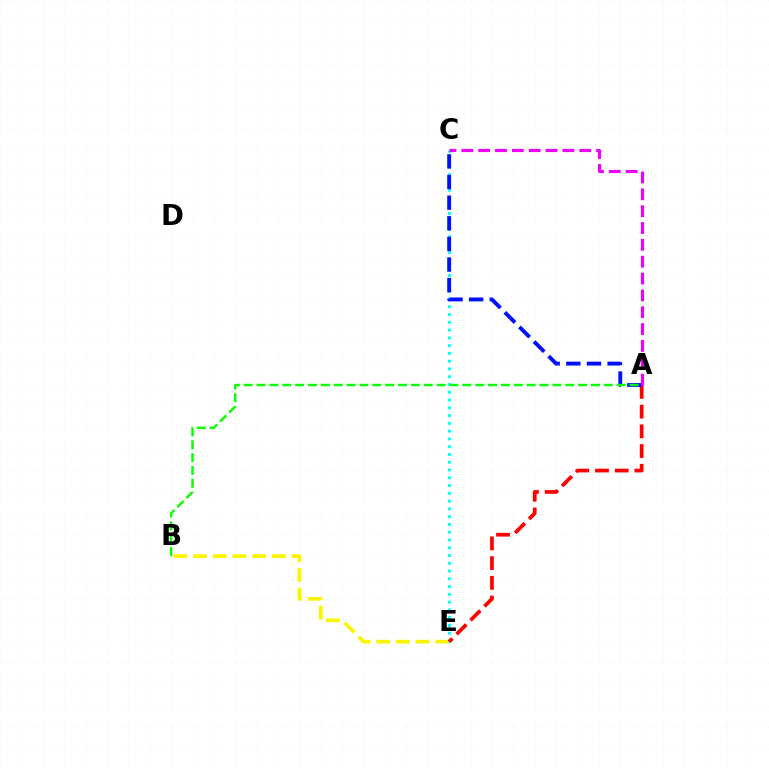{('B', 'E'): [{'color': '#fcf500', 'line_style': 'dashed', 'thickness': 2.68}], ('C', 'E'): [{'color': '#00fff6', 'line_style': 'dotted', 'thickness': 2.11}], ('A', 'E'): [{'color': '#ff0000', 'line_style': 'dashed', 'thickness': 2.68}], ('A', 'C'): [{'color': '#0010ff', 'line_style': 'dashed', 'thickness': 2.8}, {'color': '#ee00ff', 'line_style': 'dashed', 'thickness': 2.29}], ('A', 'B'): [{'color': '#08ff00', 'line_style': 'dashed', 'thickness': 1.75}]}